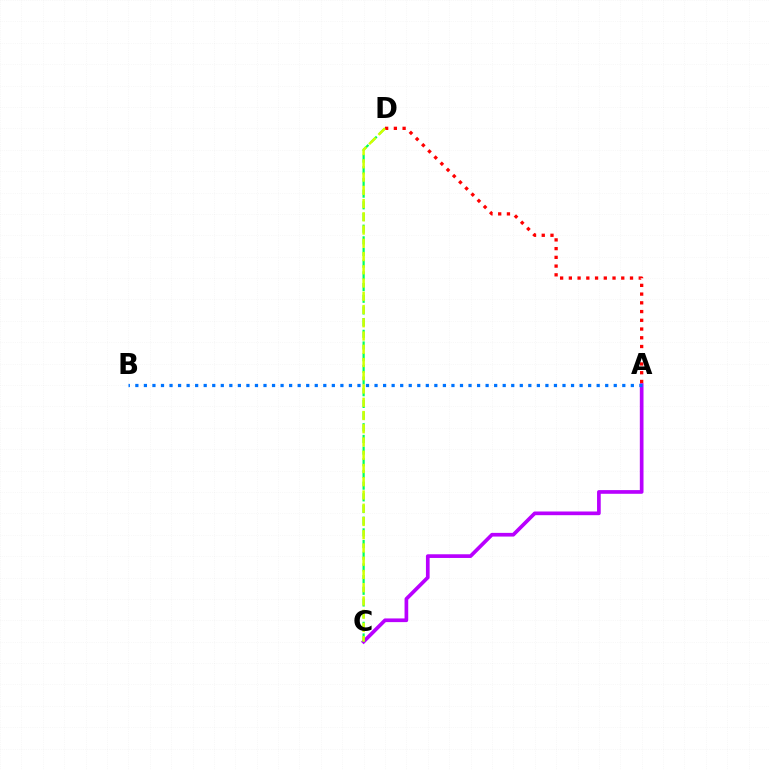{('A', 'C'): [{'color': '#b900ff', 'line_style': 'solid', 'thickness': 2.65}], ('C', 'D'): [{'color': '#00ff5c', 'line_style': 'dashed', 'thickness': 1.59}, {'color': '#d1ff00', 'line_style': 'dashed', 'thickness': 1.8}], ('A', 'D'): [{'color': '#ff0000', 'line_style': 'dotted', 'thickness': 2.37}], ('A', 'B'): [{'color': '#0074ff', 'line_style': 'dotted', 'thickness': 2.32}]}